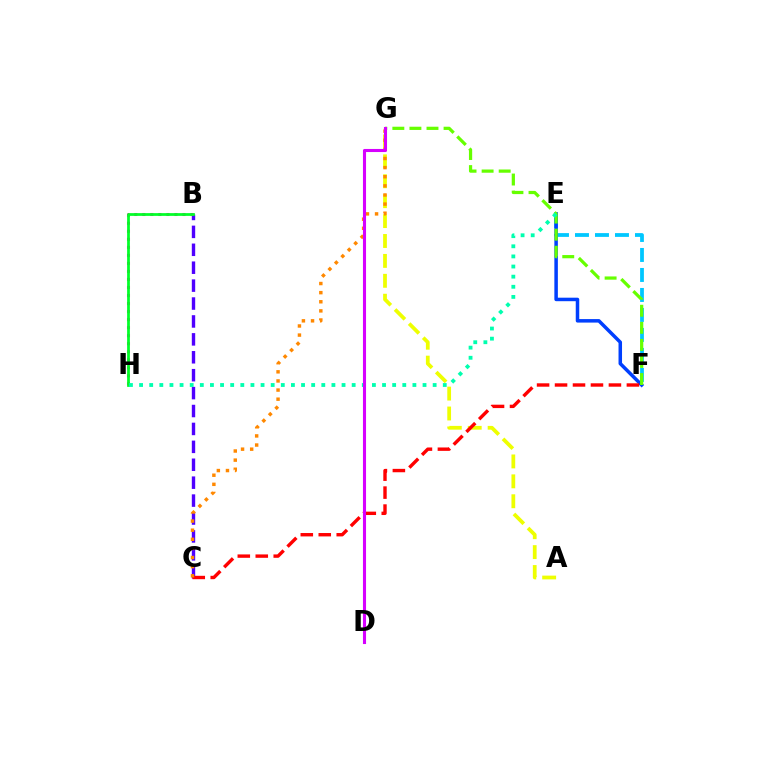{('E', 'F'): [{'color': '#00c7ff', 'line_style': 'dashed', 'thickness': 2.72}, {'color': '#003fff', 'line_style': 'solid', 'thickness': 2.52}], ('A', 'G'): [{'color': '#eeff00', 'line_style': 'dashed', 'thickness': 2.7}], ('F', 'G'): [{'color': '#66ff00', 'line_style': 'dashed', 'thickness': 2.32}], ('B', 'C'): [{'color': '#4f00ff', 'line_style': 'dashed', 'thickness': 2.43}], ('B', 'H'): [{'color': '#ff00a0', 'line_style': 'dotted', 'thickness': 2.18}, {'color': '#00ff27', 'line_style': 'solid', 'thickness': 1.98}], ('C', 'F'): [{'color': '#ff0000', 'line_style': 'dashed', 'thickness': 2.44}], ('C', 'G'): [{'color': '#ff8800', 'line_style': 'dotted', 'thickness': 2.48}], ('E', 'H'): [{'color': '#00ffaf', 'line_style': 'dotted', 'thickness': 2.75}], ('D', 'G'): [{'color': '#d600ff', 'line_style': 'solid', 'thickness': 2.22}]}